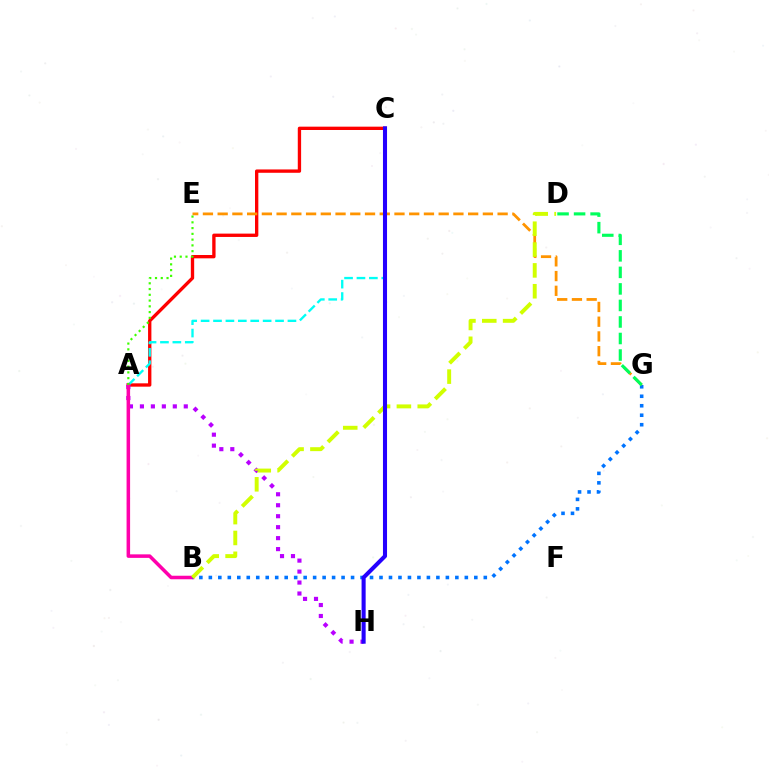{('A', 'C'): [{'color': '#ff0000', 'line_style': 'solid', 'thickness': 2.4}, {'color': '#00fff6', 'line_style': 'dashed', 'thickness': 1.69}], ('A', 'H'): [{'color': '#b900ff', 'line_style': 'dotted', 'thickness': 2.98}], ('A', 'B'): [{'color': '#ff00ac', 'line_style': 'solid', 'thickness': 2.54}], ('A', 'E'): [{'color': '#3dff00', 'line_style': 'dotted', 'thickness': 1.57}], ('B', 'G'): [{'color': '#0074ff', 'line_style': 'dotted', 'thickness': 2.58}], ('E', 'G'): [{'color': '#ff9400', 'line_style': 'dashed', 'thickness': 2.0}], ('B', 'D'): [{'color': '#d1ff00', 'line_style': 'dashed', 'thickness': 2.83}], ('C', 'H'): [{'color': '#2500ff', 'line_style': 'solid', 'thickness': 2.93}], ('D', 'G'): [{'color': '#00ff5c', 'line_style': 'dashed', 'thickness': 2.25}]}